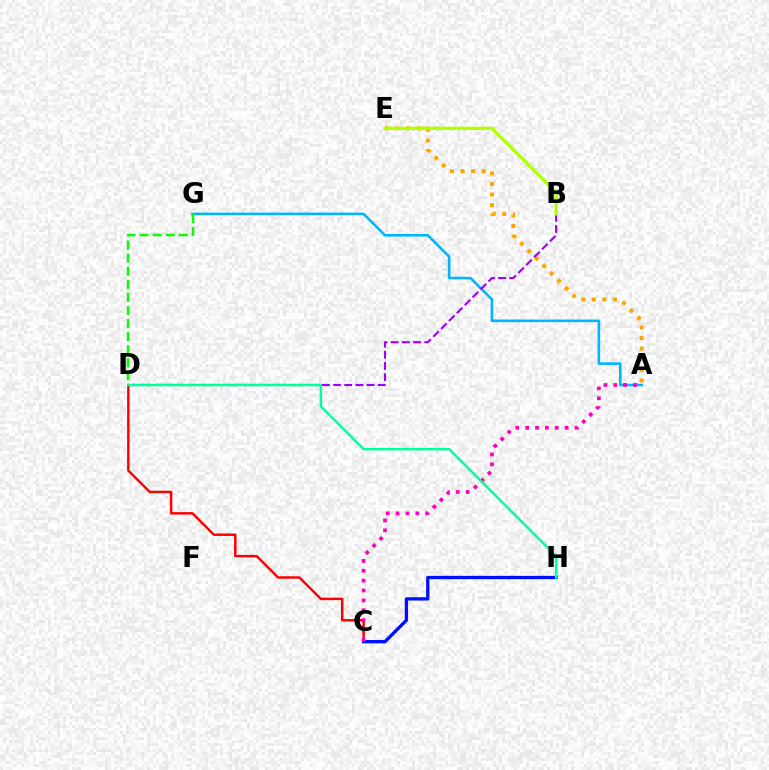{('C', 'D'): [{'color': '#ff0000', 'line_style': 'solid', 'thickness': 1.76}], ('A', 'G'): [{'color': '#00b5ff', 'line_style': 'solid', 'thickness': 1.86}], ('C', 'H'): [{'color': '#0010ff', 'line_style': 'solid', 'thickness': 2.39}], ('D', 'G'): [{'color': '#08ff00', 'line_style': 'dashed', 'thickness': 1.78}], ('A', 'E'): [{'color': '#ffa500', 'line_style': 'dotted', 'thickness': 2.87}], ('A', 'C'): [{'color': '#ff00bd', 'line_style': 'dotted', 'thickness': 2.68}], ('B', 'D'): [{'color': '#9b00ff', 'line_style': 'dashed', 'thickness': 1.52}], ('B', 'E'): [{'color': '#b3ff00', 'line_style': 'solid', 'thickness': 2.37}], ('D', 'H'): [{'color': '#00ff9d', 'line_style': 'solid', 'thickness': 1.77}]}